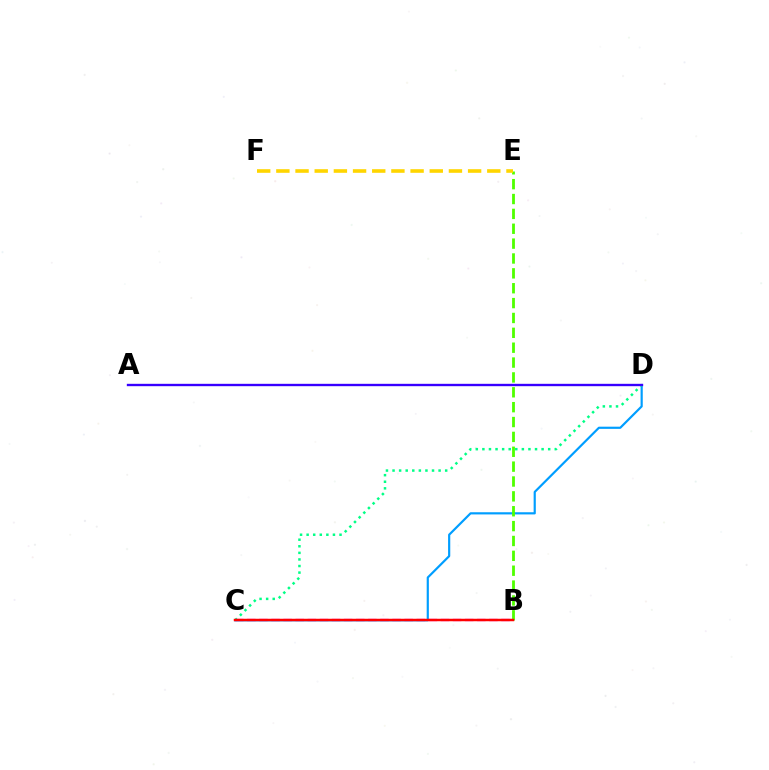{('B', 'C'): [{'color': '#ff00ed', 'line_style': 'dashed', 'thickness': 1.64}, {'color': '#ff0000', 'line_style': 'solid', 'thickness': 1.78}], ('C', 'D'): [{'color': '#009eff', 'line_style': 'solid', 'thickness': 1.57}, {'color': '#00ff86', 'line_style': 'dotted', 'thickness': 1.79}], ('B', 'E'): [{'color': '#4fff00', 'line_style': 'dashed', 'thickness': 2.02}], ('E', 'F'): [{'color': '#ffd500', 'line_style': 'dashed', 'thickness': 2.6}], ('A', 'D'): [{'color': '#3700ff', 'line_style': 'solid', 'thickness': 1.7}]}